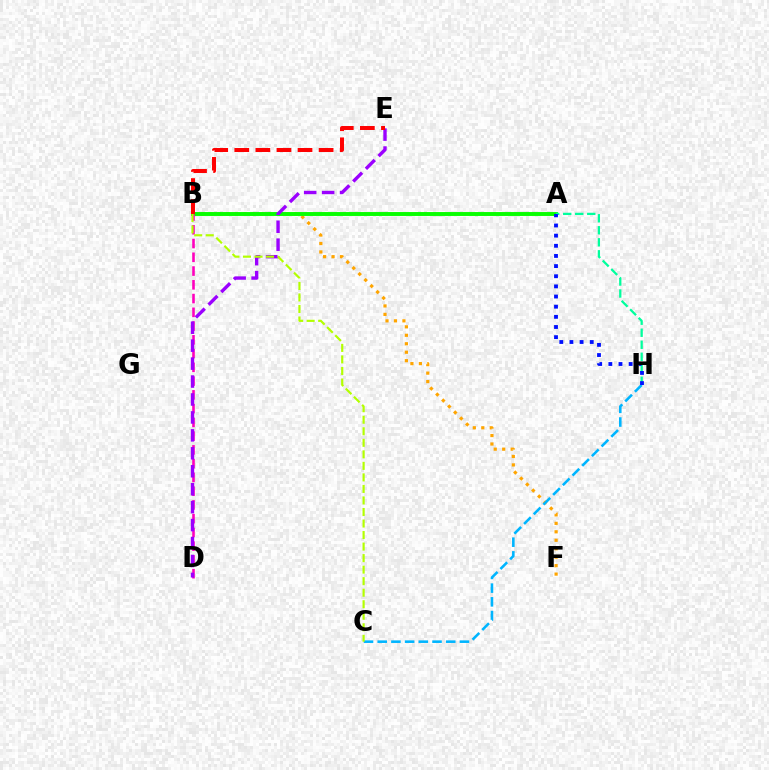{('B', 'F'): [{'color': '#ffa500', 'line_style': 'dotted', 'thickness': 2.3}], ('A', 'B'): [{'color': '#08ff00', 'line_style': 'solid', 'thickness': 2.82}], ('B', 'D'): [{'color': '#ff00bd', 'line_style': 'dashed', 'thickness': 1.87}], ('C', 'H'): [{'color': '#00b5ff', 'line_style': 'dashed', 'thickness': 1.86}], ('D', 'E'): [{'color': '#9b00ff', 'line_style': 'dashed', 'thickness': 2.44}], ('A', 'H'): [{'color': '#00ff9d', 'line_style': 'dashed', 'thickness': 1.63}, {'color': '#0010ff', 'line_style': 'dotted', 'thickness': 2.76}], ('B', 'C'): [{'color': '#b3ff00', 'line_style': 'dashed', 'thickness': 1.57}], ('B', 'E'): [{'color': '#ff0000', 'line_style': 'dashed', 'thickness': 2.86}]}